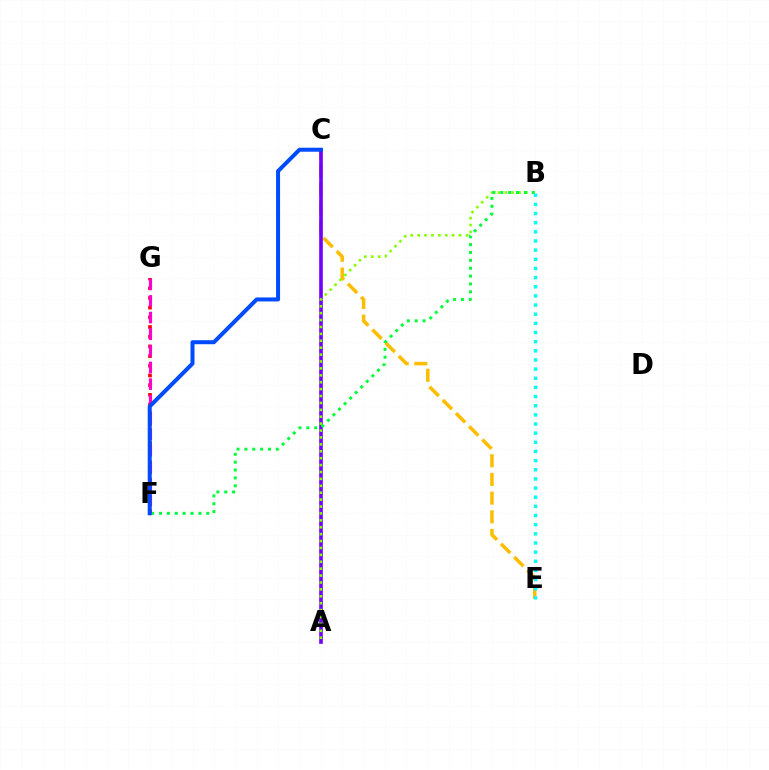{('C', 'E'): [{'color': '#ffbd00', 'line_style': 'dashed', 'thickness': 2.54}], ('A', 'C'): [{'color': '#7200ff', 'line_style': 'solid', 'thickness': 2.62}], ('A', 'B'): [{'color': '#84ff00', 'line_style': 'dotted', 'thickness': 1.88}], ('B', 'F'): [{'color': '#00ff39', 'line_style': 'dotted', 'thickness': 2.14}], ('F', 'G'): [{'color': '#ff0000', 'line_style': 'dotted', 'thickness': 2.63}, {'color': '#ff00cf', 'line_style': 'dashed', 'thickness': 2.26}], ('C', 'F'): [{'color': '#004bff', 'line_style': 'solid', 'thickness': 2.88}], ('B', 'E'): [{'color': '#00fff6', 'line_style': 'dotted', 'thickness': 2.49}]}